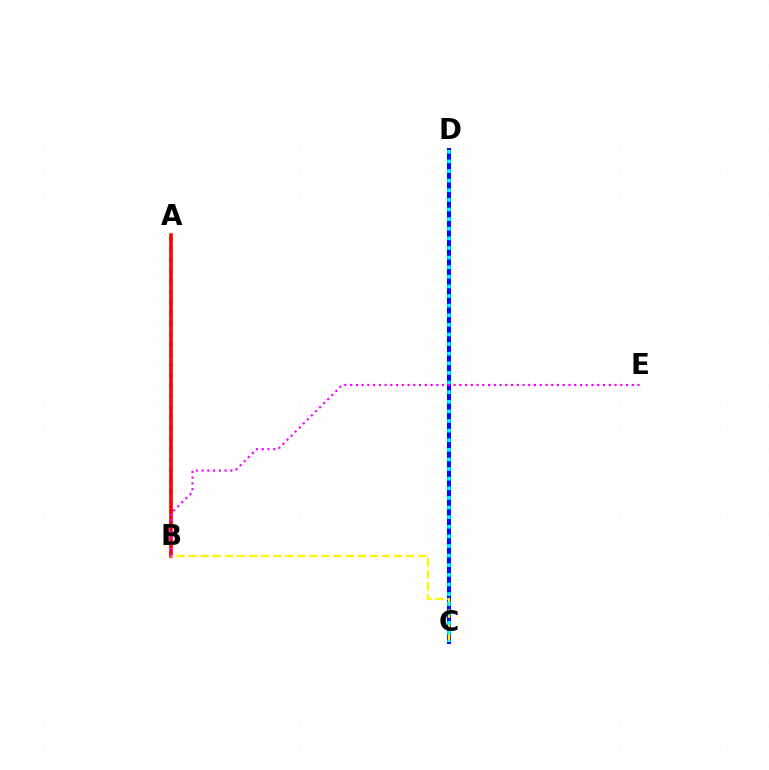{('A', 'B'): [{'color': '#08ff00', 'line_style': 'dotted', 'thickness': 2.85}, {'color': '#ff0000', 'line_style': 'solid', 'thickness': 2.59}], ('C', 'D'): [{'color': '#0010ff', 'line_style': 'solid', 'thickness': 2.93}, {'color': '#00fff6', 'line_style': 'dotted', 'thickness': 2.61}], ('B', 'C'): [{'color': '#fcf500', 'line_style': 'dashed', 'thickness': 1.64}], ('B', 'E'): [{'color': '#ee00ff', 'line_style': 'dotted', 'thickness': 1.56}]}